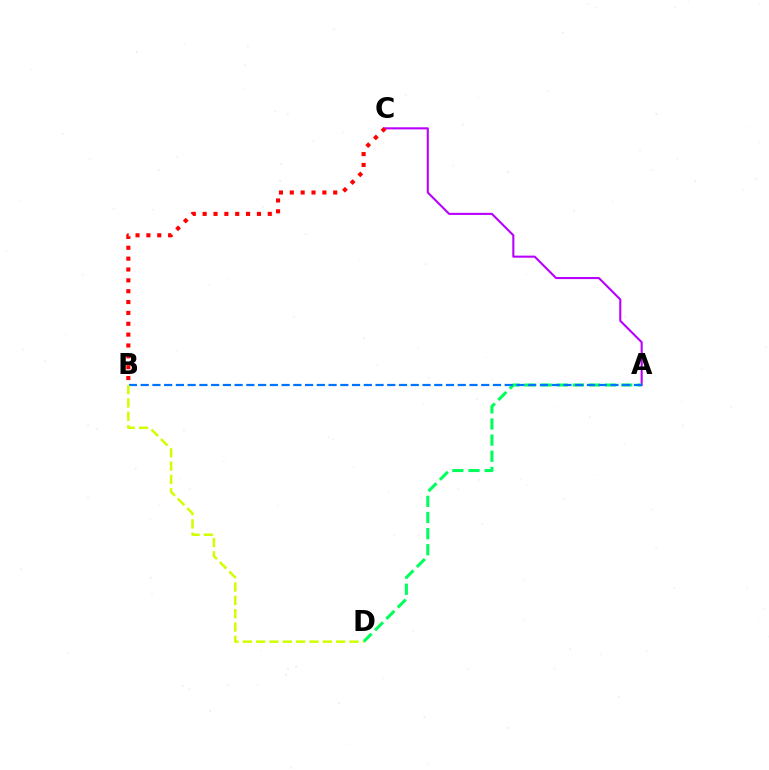{('A', 'C'): [{'color': '#b900ff', 'line_style': 'solid', 'thickness': 1.5}], ('B', 'C'): [{'color': '#ff0000', 'line_style': 'dotted', 'thickness': 2.95}], ('A', 'D'): [{'color': '#00ff5c', 'line_style': 'dashed', 'thickness': 2.19}], ('A', 'B'): [{'color': '#0074ff', 'line_style': 'dashed', 'thickness': 1.6}], ('B', 'D'): [{'color': '#d1ff00', 'line_style': 'dashed', 'thickness': 1.81}]}